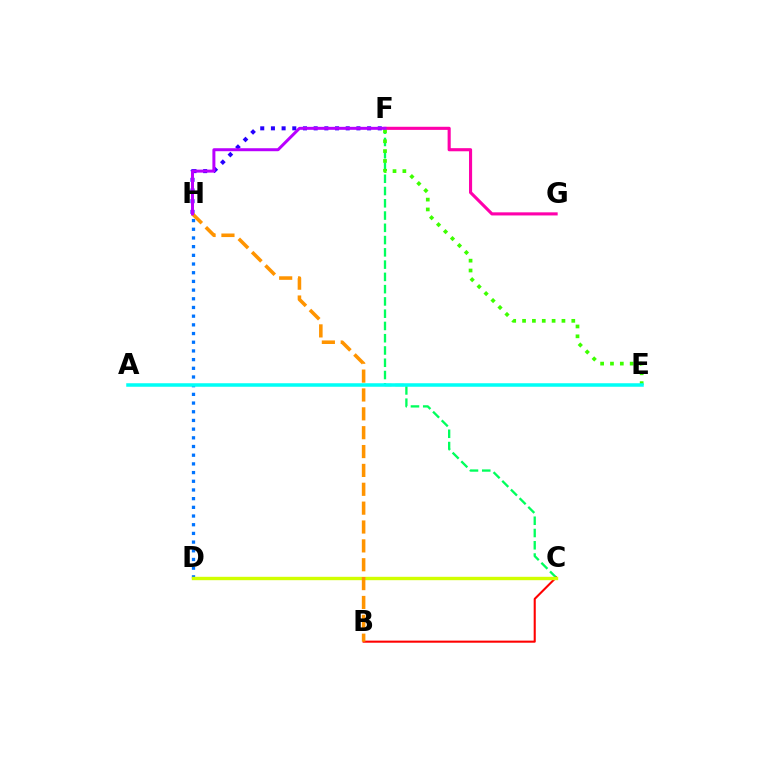{('C', 'F'): [{'color': '#00ff5c', 'line_style': 'dashed', 'thickness': 1.67}], ('D', 'H'): [{'color': '#0074ff', 'line_style': 'dotted', 'thickness': 2.36}], ('B', 'C'): [{'color': '#ff0000', 'line_style': 'solid', 'thickness': 1.5}], ('F', 'H'): [{'color': '#2500ff', 'line_style': 'dotted', 'thickness': 2.9}, {'color': '#b900ff', 'line_style': 'solid', 'thickness': 2.15}], ('F', 'G'): [{'color': '#ff00ac', 'line_style': 'solid', 'thickness': 2.24}], ('C', 'D'): [{'color': '#d1ff00', 'line_style': 'solid', 'thickness': 2.43}], ('E', 'F'): [{'color': '#3dff00', 'line_style': 'dotted', 'thickness': 2.68}], ('A', 'E'): [{'color': '#00fff6', 'line_style': 'solid', 'thickness': 2.53}], ('B', 'H'): [{'color': '#ff9400', 'line_style': 'dashed', 'thickness': 2.56}]}